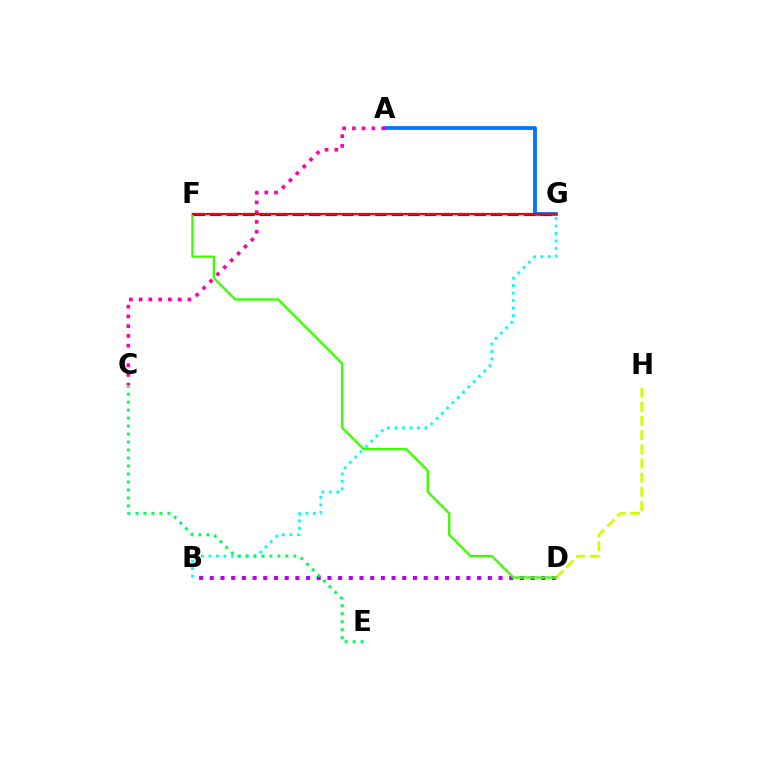{('A', 'G'): [{'color': '#0074ff', 'line_style': 'solid', 'thickness': 2.72}], ('B', 'G'): [{'color': '#00fff6', 'line_style': 'dotted', 'thickness': 2.03}], ('B', 'D'): [{'color': '#b900ff', 'line_style': 'dotted', 'thickness': 2.91}], ('F', 'G'): [{'color': '#ff9400', 'line_style': 'dotted', 'thickness': 1.5}, {'color': '#2500ff', 'line_style': 'dashed', 'thickness': 2.24}, {'color': '#ff0000', 'line_style': 'solid', 'thickness': 1.55}], ('C', 'E'): [{'color': '#00ff5c', 'line_style': 'dotted', 'thickness': 2.17}], ('A', 'C'): [{'color': '#ff00ac', 'line_style': 'dotted', 'thickness': 2.65}], ('D', 'H'): [{'color': '#d1ff00', 'line_style': 'dashed', 'thickness': 1.92}], ('D', 'F'): [{'color': '#3dff00', 'line_style': 'solid', 'thickness': 1.71}]}